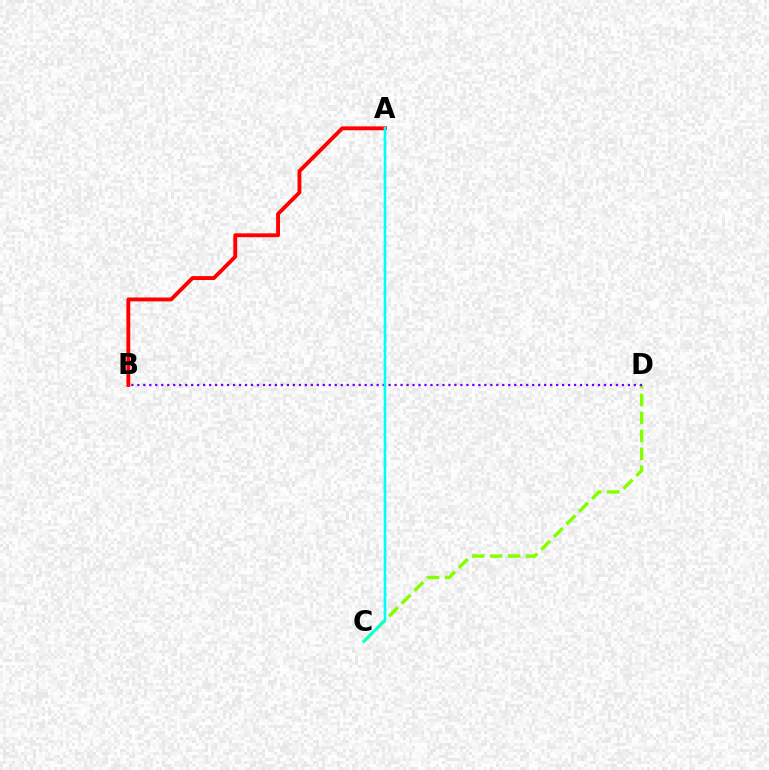{('C', 'D'): [{'color': '#84ff00', 'line_style': 'dashed', 'thickness': 2.44}], ('A', 'B'): [{'color': '#ff0000', 'line_style': 'solid', 'thickness': 2.8}], ('B', 'D'): [{'color': '#7200ff', 'line_style': 'dotted', 'thickness': 1.63}], ('A', 'C'): [{'color': '#00fff6', 'line_style': 'solid', 'thickness': 1.91}]}